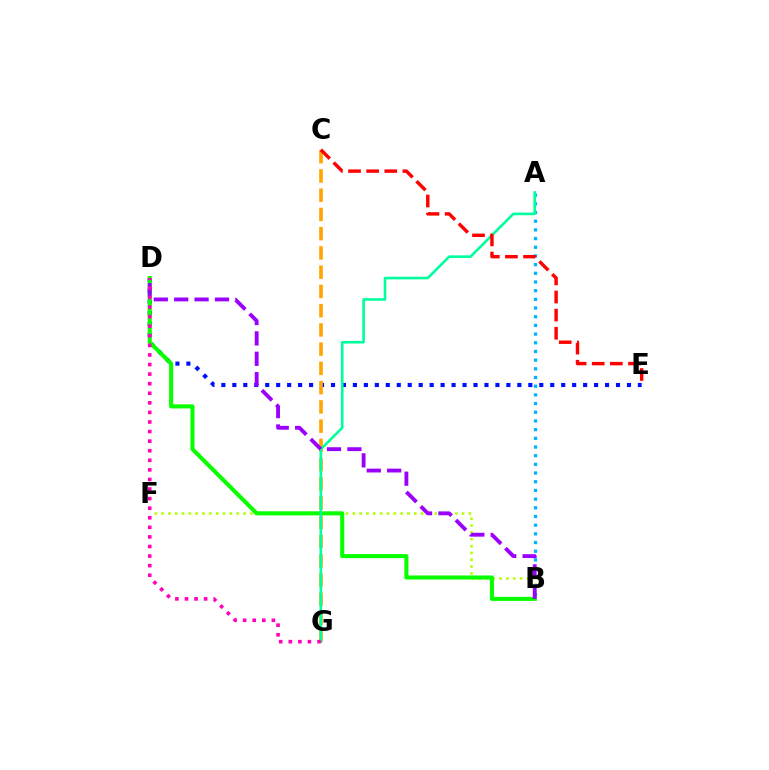{('B', 'F'): [{'color': '#b3ff00', 'line_style': 'dotted', 'thickness': 1.86}], ('A', 'B'): [{'color': '#00b5ff', 'line_style': 'dotted', 'thickness': 2.36}], ('D', 'E'): [{'color': '#0010ff', 'line_style': 'dotted', 'thickness': 2.98}], ('C', 'G'): [{'color': '#ffa500', 'line_style': 'dashed', 'thickness': 2.61}], ('B', 'D'): [{'color': '#08ff00', 'line_style': 'solid', 'thickness': 2.93}, {'color': '#9b00ff', 'line_style': 'dashed', 'thickness': 2.77}], ('A', 'G'): [{'color': '#00ff9d', 'line_style': 'solid', 'thickness': 1.89}], ('C', 'E'): [{'color': '#ff0000', 'line_style': 'dashed', 'thickness': 2.46}], ('D', 'G'): [{'color': '#ff00bd', 'line_style': 'dotted', 'thickness': 2.6}]}